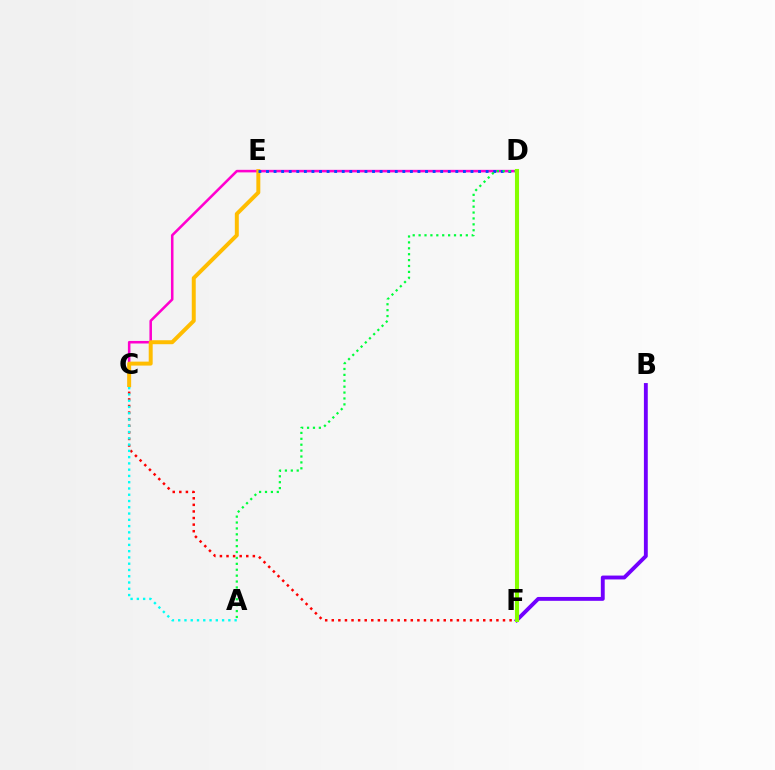{('C', 'D'): [{'color': '#ff00cf', 'line_style': 'solid', 'thickness': 1.84}], ('C', 'F'): [{'color': '#ff0000', 'line_style': 'dotted', 'thickness': 1.79}], ('C', 'E'): [{'color': '#ffbd00', 'line_style': 'solid', 'thickness': 2.85}], ('D', 'E'): [{'color': '#004bff', 'line_style': 'dotted', 'thickness': 2.06}], ('B', 'F'): [{'color': '#7200ff', 'line_style': 'solid', 'thickness': 2.79}], ('A', 'D'): [{'color': '#00ff39', 'line_style': 'dotted', 'thickness': 1.6}], ('D', 'F'): [{'color': '#84ff00', 'line_style': 'solid', 'thickness': 2.94}], ('A', 'C'): [{'color': '#00fff6', 'line_style': 'dotted', 'thickness': 1.7}]}